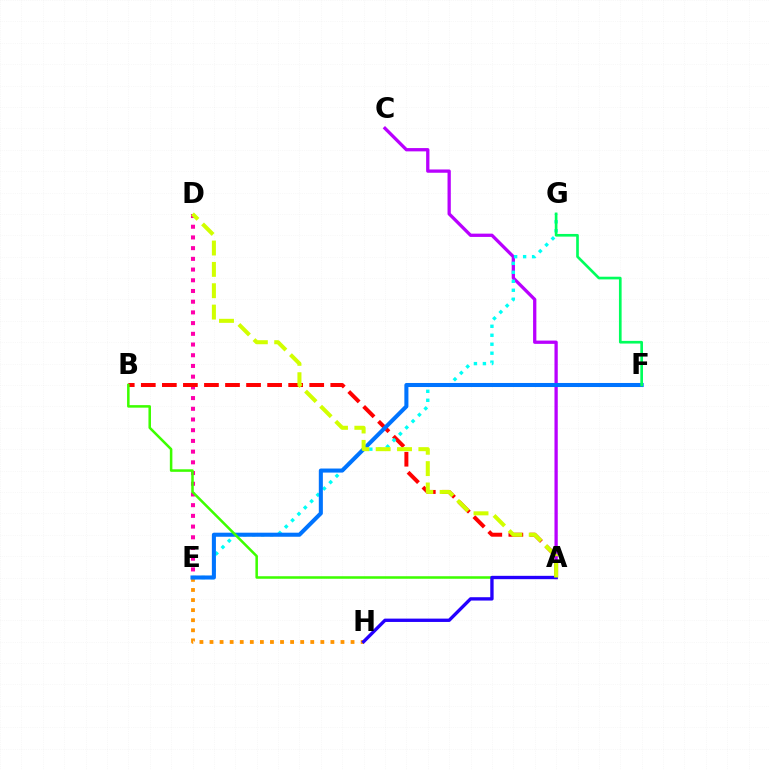{('D', 'E'): [{'color': '#ff00ac', 'line_style': 'dotted', 'thickness': 2.91}], ('E', 'H'): [{'color': '#ff9400', 'line_style': 'dotted', 'thickness': 2.74}], ('A', 'B'): [{'color': '#ff0000', 'line_style': 'dashed', 'thickness': 2.86}, {'color': '#3dff00', 'line_style': 'solid', 'thickness': 1.82}], ('A', 'C'): [{'color': '#b900ff', 'line_style': 'solid', 'thickness': 2.37}], ('E', 'G'): [{'color': '#00fff6', 'line_style': 'dotted', 'thickness': 2.44}], ('E', 'F'): [{'color': '#0074ff', 'line_style': 'solid', 'thickness': 2.92}], ('A', 'H'): [{'color': '#2500ff', 'line_style': 'solid', 'thickness': 2.41}], ('A', 'D'): [{'color': '#d1ff00', 'line_style': 'dashed', 'thickness': 2.9}], ('F', 'G'): [{'color': '#00ff5c', 'line_style': 'solid', 'thickness': 1.92}]}